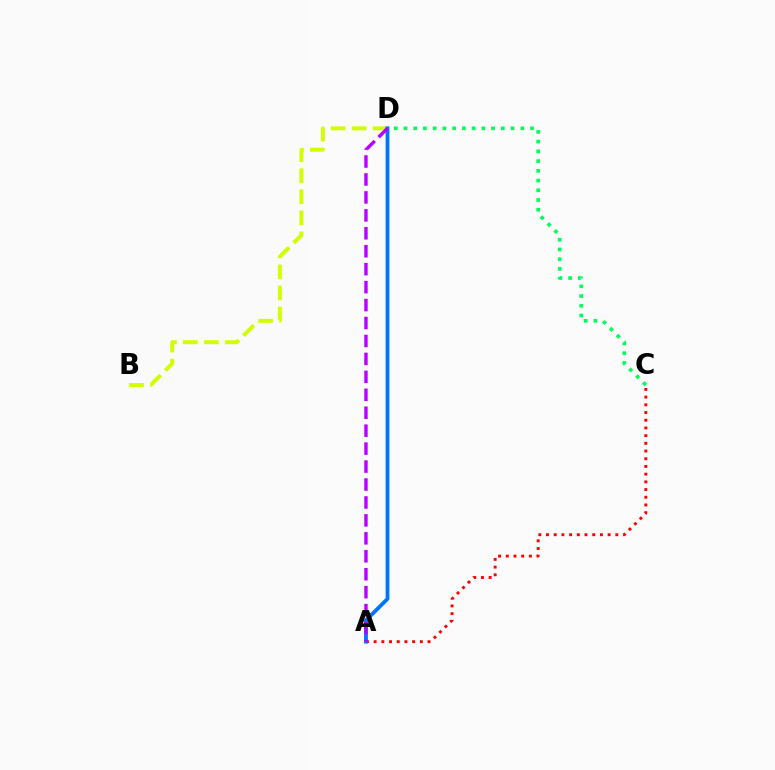{('C', 'D'): [{'color': '#00ff5c', 'line_style': 'dotted', 'thickness': 2.64}], ('A', 'C'): [{'color': '#ff0000', 'line_style': 'dotted', 'thickness': 2.09}], ('B', 'D'): [{'color': '#d1ff00', 'line_style': 'dashed', 'thickness': 2.86}], ('A', 'D'): [{'color': '#0074ff', 'line_style': 'solid', 'thickness': 2.73}, {'color': '#b900ff', 'line_style': 'dashed', 'thickness': 2.44}]}